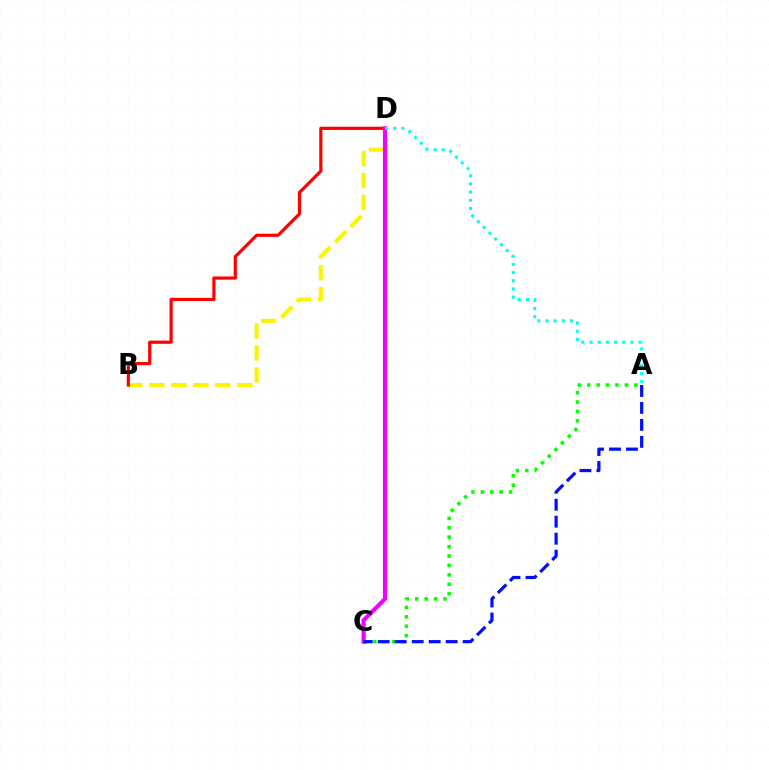{('B', 'D'): [{'color': '#fcf500', 'line_style': 'dashed', 'thickness': 2.99}, {'color': '#ff0000', 'line_style': 'solid', 'thickness': 2.3}], ('A', 'C'): [{'color': '#08ff00', 'line_style': 'dotted', 'thickness': 2.56}, {'color': '#0010ff', 'line_style': 'dashed', 'thickness': 2.31}], ('C', 'D'): [{'color': '#ee00ff', 'line_style': 'solid', 'thickness': 2.98}], ('A', 'D'): [{'color': '#00fff6', 'line_style': 'dotted', 'thickness': 2.22}]}